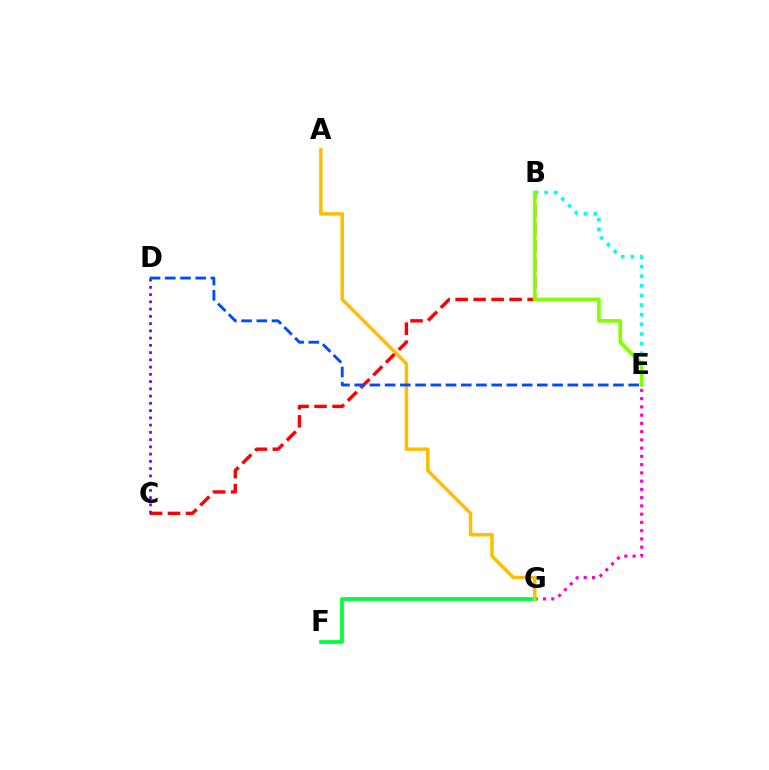{('B', 'C'): [{'color': '#ff0000', 'line_style': 'dashed', 'thickness': 2.44}], ('B', 'E'): [{'color': '#00fff6', 'line_style': 'dotted', 'thickness': 2.62}, {'color': '#84ff00', 'line_style': 'solid', 'thickness': 2.66}], ('E', 'G'): [{'color': '#ff00cf', 'line_style': 'dotted', 'thickness': 2.24}], ('C', 'D'): [{'color': '#7200ff', 'line_style': 'dotted', 'thickness': 1.97}], ('F', 'G'): [{'color': '#00ff39', 'line_style': 'solid', 'thickness': 2.7}], ('A', 'G'): [{'color': '#ffbd00', 'line_style': 'solid', 'thickness': 2.51}], ('D', 'E'): [{'color': '#004bff', 'line_style': 'dashed', 'thickness': 2.07}]}